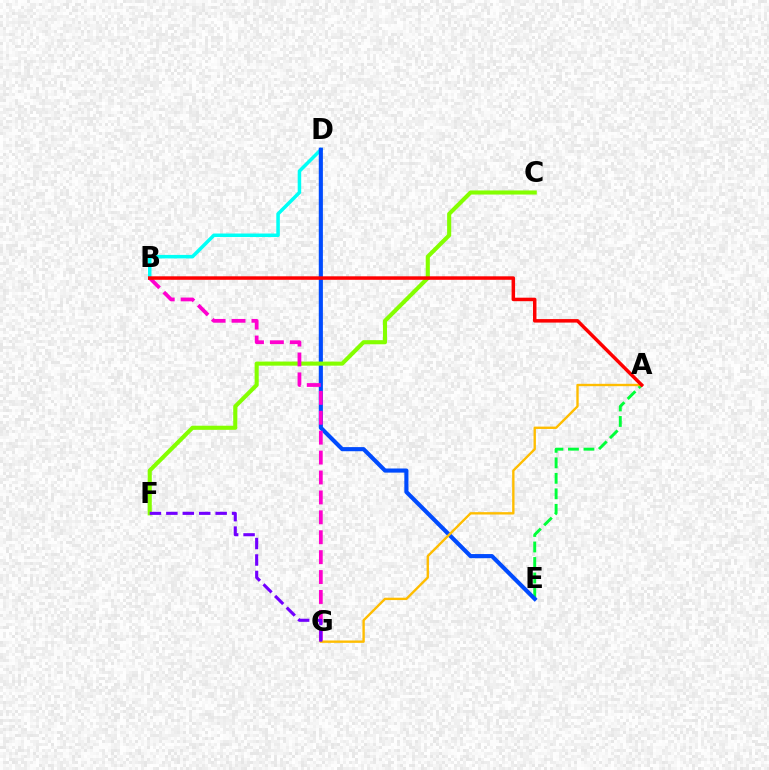{('B', 'D'): [{'color': '#00fff6', 'line_style': 'solid', 'thickness': 2.53}], ('A', 'E'): [{'color': '#00ff39', 'line_style': 'dashed', 'thickness': 2.11}], ('D', 'E'): [{'color': '#004bff', 'line_style': 'solid', 'thickness': 2.97}], ('C', 'F'): [{'color': '#84ff00', 'line_style': 'solid', 'thickness': 2.95}], ('B', 'G'): [{'color': '#ff00cf', 'line_style': 'dashed', 'thickness': 2.71}], ('A', 'G'): [{'color': '#ffbd00', 'line_style': 'solid', 'thickness': 1.7}], ('A', 'B'): [{'color': '#ff0000', 'line_style': 'solid', 'thickness': 2.52}], ('F', 'G'): [{'color': '#7200ff', 'line_style': 'dashed', 'thickness': 2.23}]}